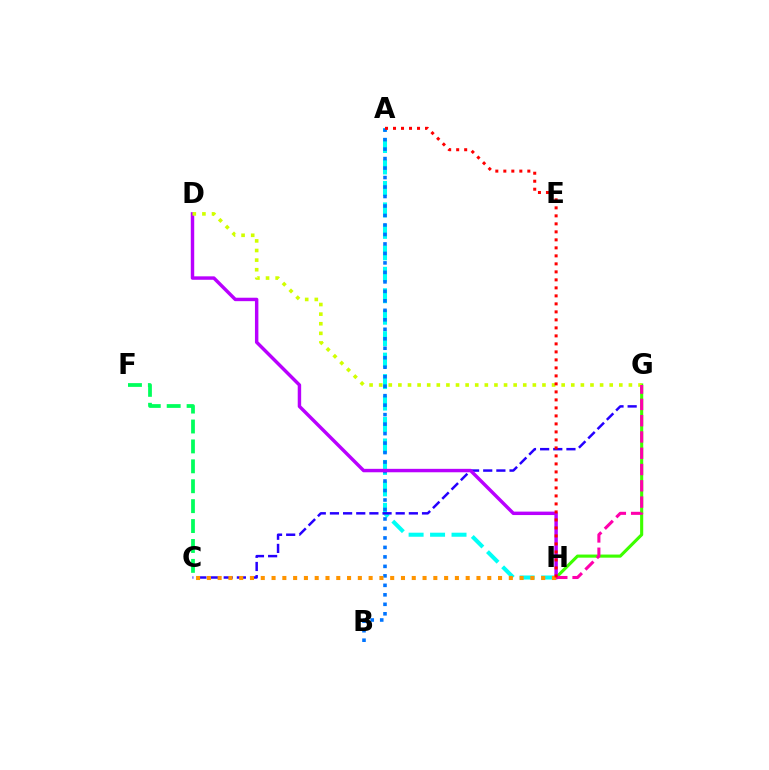{('A', 'H'): [{'color': '#00fff6', 'line_style': 'dashed', 'thickness': 2.92}, {'color': '#ff0000', 'line_style': 'dotted', 'thickness': 2.17}], ('C', 'G'): [{'color': '#2500ff', 'line_style': 'dashed', 'thickness': 1.79}], ('G', 'H'): [{'color': '#3dff00', 'line_style': 'solid', 'thickness': 2.24}, {'color': '#ff00ac', 'line_style': 'dashed', 'thickness': 2.21}], ('A', 'B'): [{'color': '#0074ff', 'line_style': 'dotted', 'thickness': 2.58}], ('D', 'H'): [{'color': '#b900ff', 'line_style': 'solid', 'thickness': 2.47}], ('D', 'G'): [{'color': '#d1ff00', 'line_style': 'dotted', 'thickness': 2.61}], ('C', 'F'): [{'color': '#00ff5c', 'line_style': 'dashed', 'thickness': 2.7}], ('C', 'H'): [{'color': '#ff9400', 'line_style': 'dotted', 'thickness': 2.93}]}